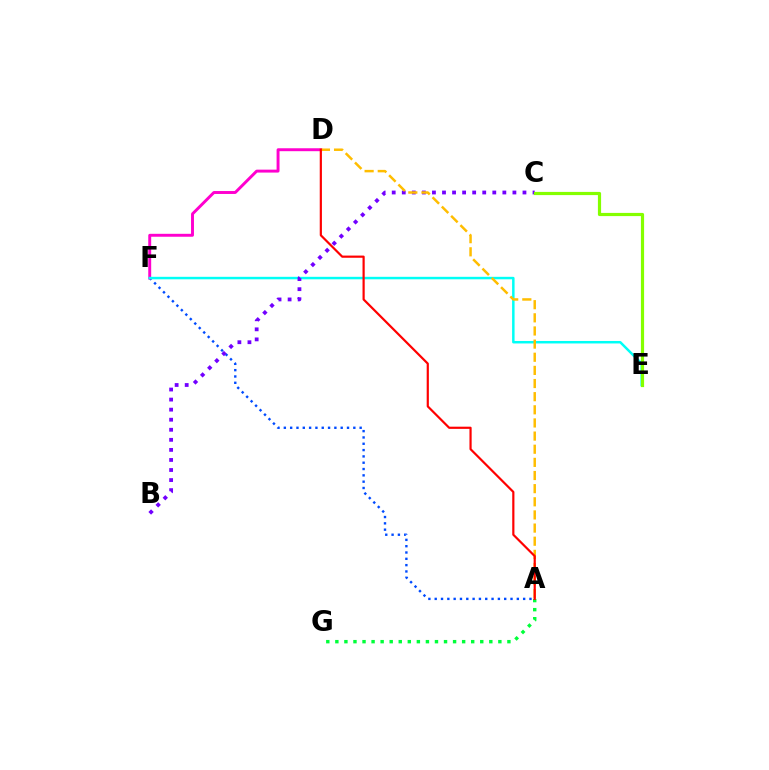{('A', 'F'): [{'color': '#004bff', 'line_style': 'dotted', 'thickness': 1.72}], ('D', 'F'): [{'color': '#ff00cf', 'line_style': 'solid', 'thickness': 2.11}], ('E', 'F'): [{'color': '#00fff6', 'line_style': 'solid', 'thickness': 1.79}], ('B', 'C'): [{'color': '#7200ff', 'line_style': 'dotted', 'thickness': 2.73}], ('A', 'D'): [{'color': '#ffbd00', 'line_style': 'dashed', 'thickness': 1.79}, {'color': '#ff0000', 'line_style': 'solid', 'thickness': 1.58}], ('A', 'G'): [{'color': '#00ff39', 'line_style': 'dotted', 'thickness': 2.46}], ('C', 'E'): [{'color': '#84ff00', 'line_style': 'solid', 'thickness': 2.29}]}